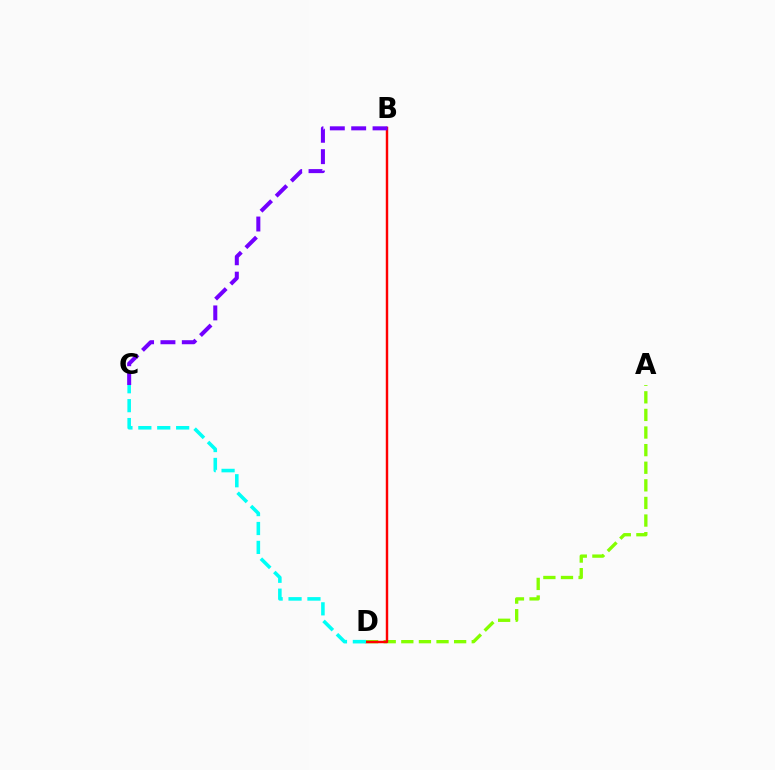{('A', 'D'): [{'color': '#84ff00', 'line_style': 'dashed', 'thickness': 2.39}], ('B', 'D'): [{'color': '#ff0000', 'line_style': 'solid', 'thickness': 1.75}], ('B', 'C'): [{'color': '#7200ff', 'line_style': 'dashed', 'thickness': 2.9}], ('C', 'D'): [{'color': '#00fff6', 'line_style': 'dashed', 'thickness': 2.57}]}